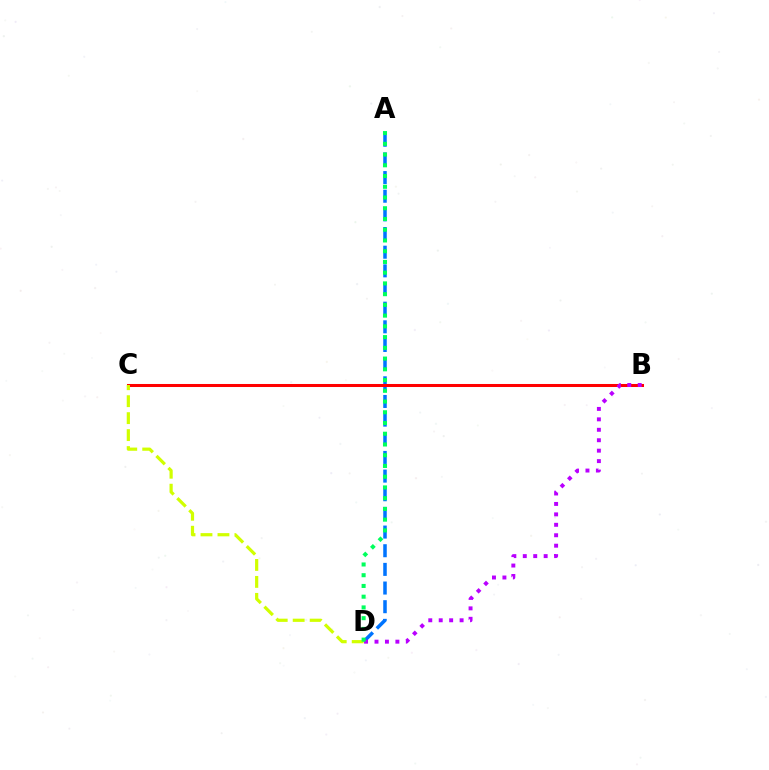{('A', 'D'): [{'color': '#0074ff', 'line_style': 'dashed', 'thickness': 2.53}, {'color': '#00ff5c', 'line_style': 'dotted', 'thickness': 2.92}], ('B', 'C'): [{'color': '#ff0000', 'line_style': 'solid', 'thickness': 2.18}], ('B', 'D'): [{'color': '#b900ff', 'line_style': 'dotted', 'thickness': 2.84}], ('C', 'D'): [{'color': '#d1ff00', 'line_style': 'dashed', 'thickness': 2.3}]}